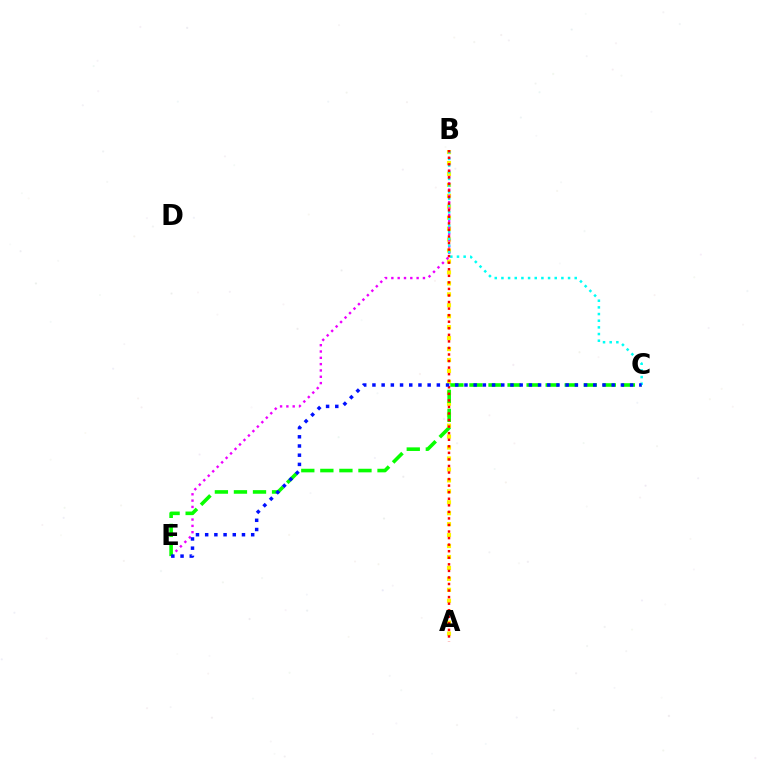{('A', 'B'): [{'color': '#fcf500', 'line_style': 'dotted', 'thickness': 2.97}, {'color': '#ff0000', 'line_style': 'dotted', 'thickness': 1.78}], ('B', 'E'): [{'color': '#ee00ff', 'line_style': 'dotted', 'thickness': 1.72}], ('C', 'E'): [{'color': '#08ff00', 'line_style': 'dashed', 'thickness': 2.59}, {'color': '#0010ff', 'line_style': 'dotted', 'thickness': 2.5}], ('B', 'C'): [{'color': '#00fff6', 'line_style': 'dotted', 'thickness': 1.81}]}